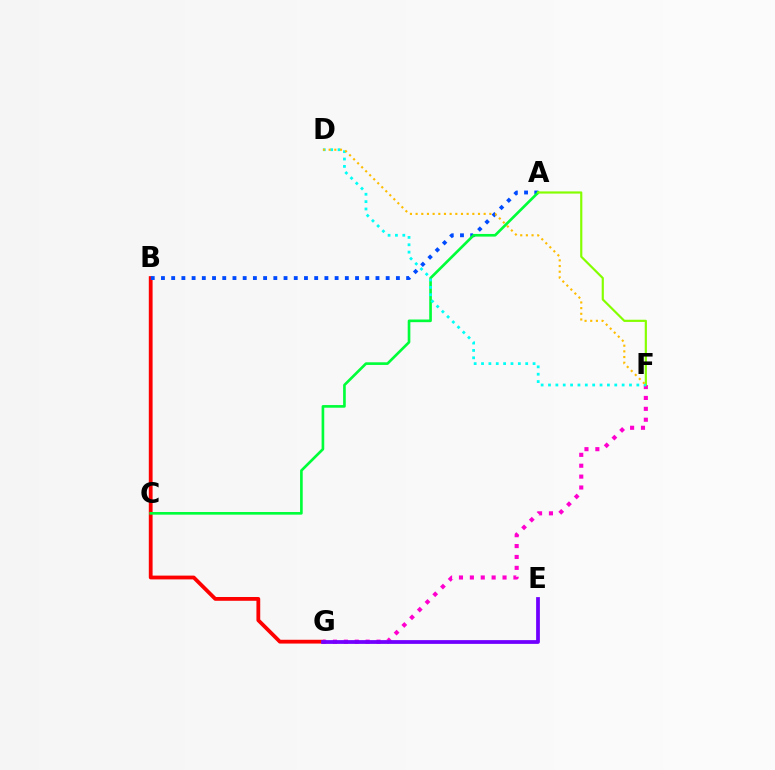{('B', 'G'): [{'color': '#ff0000', 'line_style': 'solid', 'thickness': 2.73}], ('A', 'B'): [{'color': '#004bff', 'line_style': 'dotted', 'thickness': 2.78}], ('A', 'C'): [{'color': '#00ff39', 'line_style': 'solid', 'thickness': 1.91}], ('F', 'G'): [{'color': '#ff00cf', 'line_style': 'dotted', 'thickness': 2.96}], ('A', 'F'): [{'color': '#84ff00', 'line_style': 'solid', 'thickness': 1.57}], ('E', 'G'): [{'color': '#7200ff', 'line_style': 'solid', 'thickness': 2.71}], ('D', 'F'): [{'color': '#00fff6', 'line_style': 'dotted', 'thickness': 2.0}, {'color': '#ffbd00', 'line_style': 'dotted', 'thickness': 1.54}]}